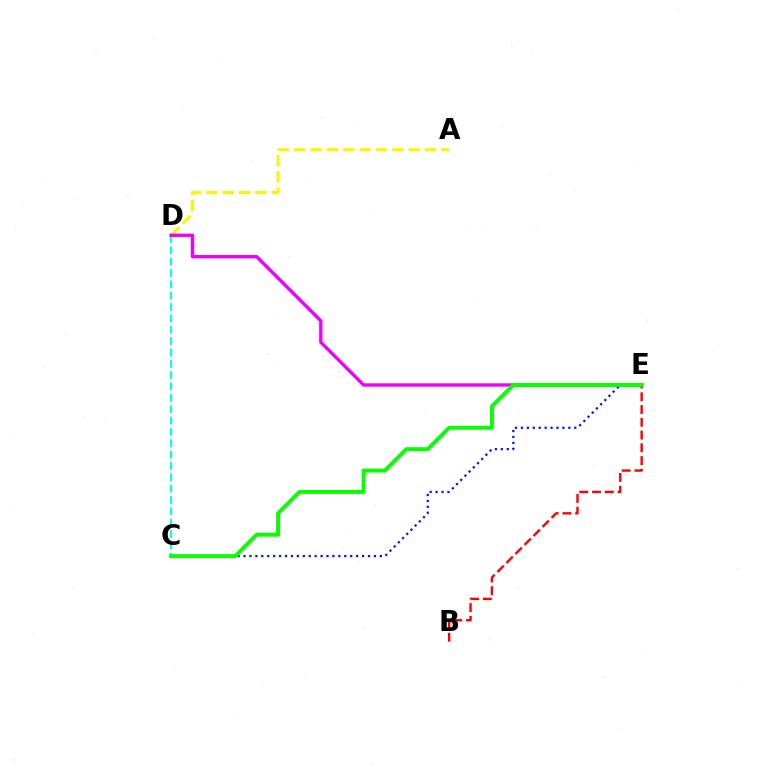{('A', 'D'): [{'color': '#fcf500', 'line_style': 'dashed', 'thickness': 2.22}], ('C', 'D'): [{'color': '#00fff6', 'line_style': 'dashed', 'thickness': 1.54}], ('B', 'E'): [{'color': '#ff0000', 'line_style': 'dashed', 'thickness': 1.73}], ('C', 'E'): [{'color': '#0010ff', 'line_style': 'dotted', 'thickness': 1.61}, {'color': '#08ff00', 'line_style': 'solid', 'thickness': 2.84}], ('D', 'E'): [{'color': '#ee00ff', 'line_style': 'solid', 'thickness': 2.42}]}